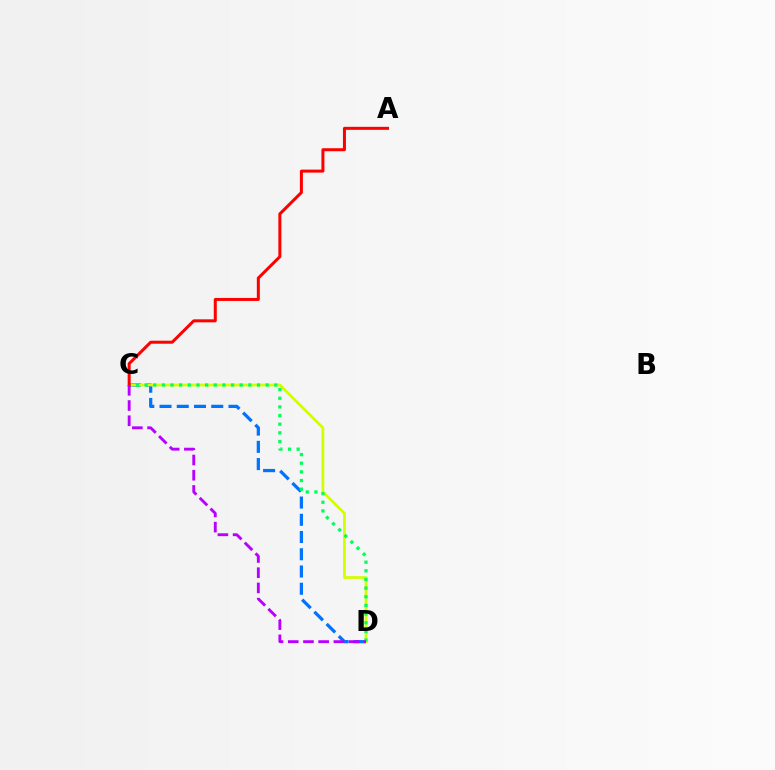{('C', 'D'): [{'color': '#0074ff', 'line_style': 'dashed', 'thickness': 2.34}, {'color': '#d1ff00', 'line_style': 'solid', 'thickness': 1.97}, {'color': '#00ff5c', 'line_style': 'dotted', 'thickness': 2.35}, {'color': '#b900ff', 'line_style': 'dashed', 'thickness': 2.07}], ('A', 'C'): [{'color': '#ff0000', 'line_style': 'solid', 'thickness': 2.17}]}